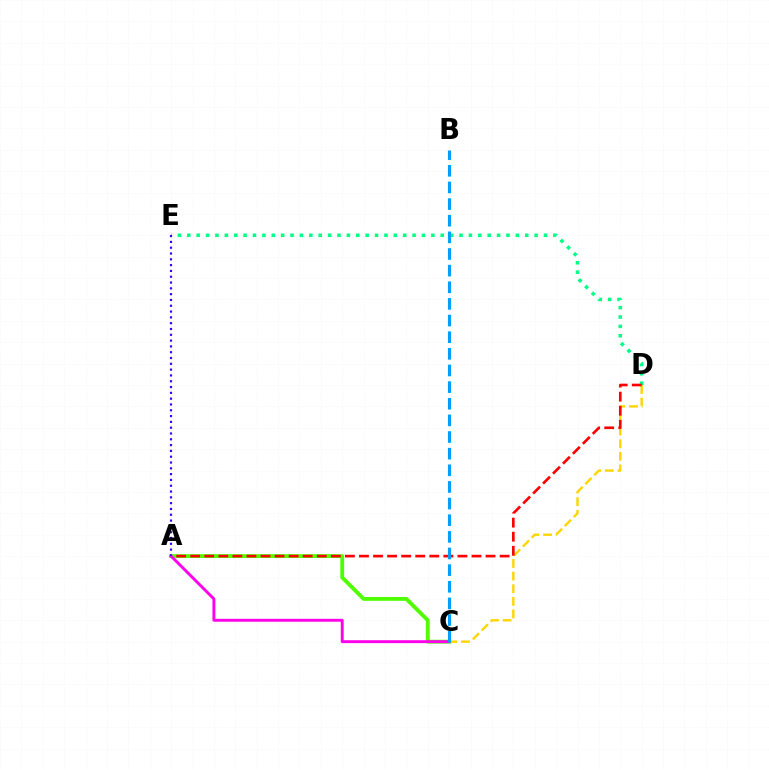{('A', 'C'): [{'color': '#4fff00', 'line_style': 'solid', 'thickness': 2.77}, {'color': '#ff00ed', 'line_style': 'solid', 'thickness': 2.1}], ('C', 'D'): [{'color': '#ffd500', 'line_style': 'dashed', 'thickness': 1.71}], ('D', 'E'): [{'color': '#00ff86', 'line_style': 'dotted', 'thickness': 2.55}], ('A', 'D'): [{'color': '#ff0000', 'line_style': 'dashed', 'thickness': 1.91}], ('B', 'C'): [{'color': '#009eff', 'line_style': 'dashed', 'thickness': 2.26}], ('A', 'E'): [{'color': '#3700ff', 'line_style': 'dotted', 'thickness': 1.58}]}